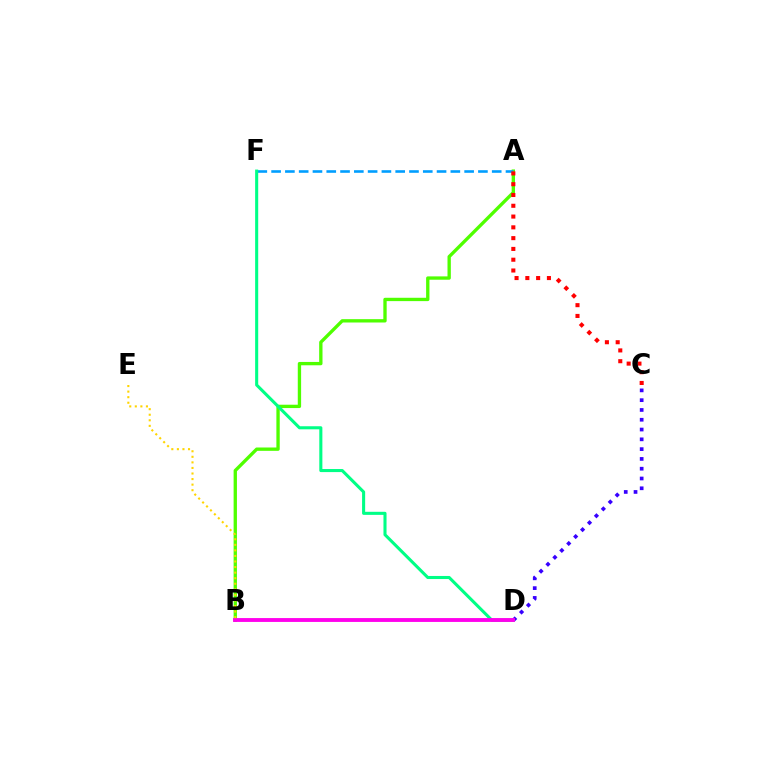{('C', 'D'): [{'color': '#3700ff', 'line_style': 'dotted', 'thickness': 2.66}], ('A', 'B'): [{'color': '#4fff00', 'line_style': 'solid', 'thickness': 2.4}], ('A', 'F'): [{'color': '#009eff', 'line_style': 'dashed', 'thickness': 1.87}], ('D', 'F'): [{'color': '#00ff86', 'line_style': 'solid', 'thickness': 2.21}], ('B', 'D'): [{'color': '#ff00ed', 'line_style': 'solid', 'thickness': 2.78}], ('B', 'E'): [{'color': '#ffd500', 'line_style': 'dotted', 'thickness': 1.51}], ('A', 'C'): [{'color': '#ff0000', 'line_style': 'dotted', 'thickness': 2.93}]}